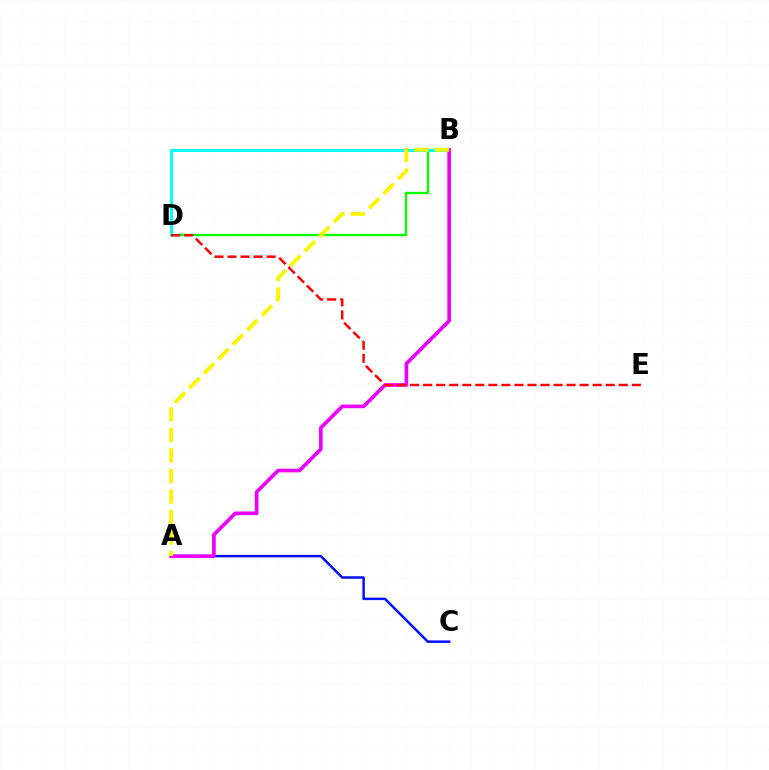{('B', 'D'): [{'color': '#08ff00', 'line_style': 'solid', 'thickness': 1.7}, {'color': '#00fff6', 'line_style': 'solid', 'thickness': 2.14}], ('A', 'C'): [{'color': '#0010ff', 'line_style': 'solid', 'thickness': 1.79}], ('A', 'B'): [{'color': '#ee00ff', 'line_style': 'solid', 'thickness': 2.63}, {'color': '#fcf500', 'line_style': 'dashed', 'thickness': 2.79}], ('D', 'E'): [{'color': '#ff0000', 'line_style': 'dashed', 'thickness': 1.77}]}